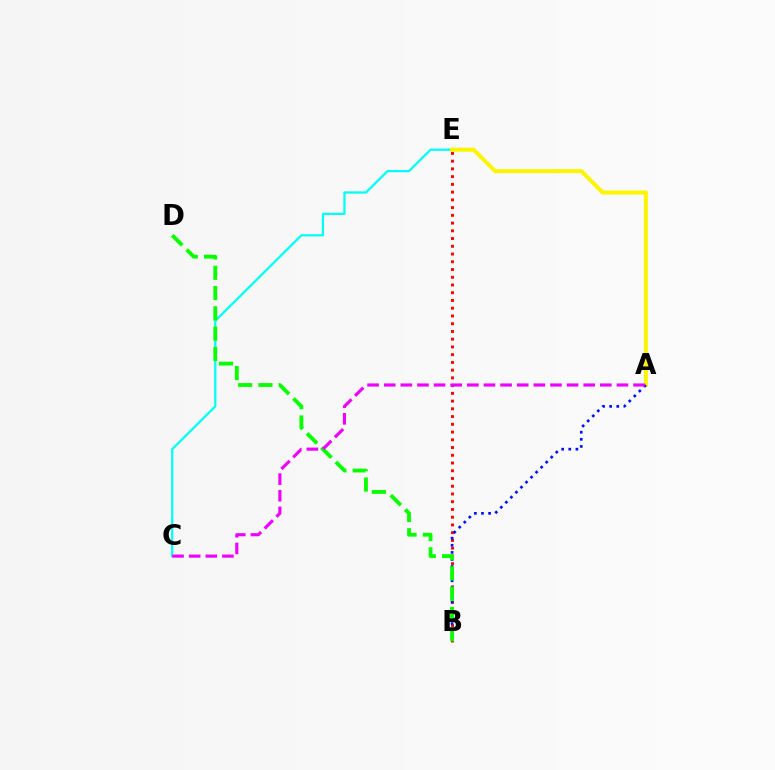{('C', 'E'): [{'color': '#00fff6', 'line_style': 'solid', 'thickness': 1.62}], ('B', 'E'): [{'color': '#ff0000', 'line_style': 'dotted', 'thickness': 2.1}], ('A', 'E'): [{'color': '#fcf500', 'line_style': 'solid', 'thickness': 2.9}], ('A', 'B'): [{'color': '#0010ff', 'line_style': 'dotted', 'thickness': 1.93}], ('B', 'D'): [{'color': '#08ff00', 'line_style': 'dashed', 'thickness': 2.76}], ('A', 'C'): [{'color': '#ee00ff', 'line_style': 'dashed', 'thickness': 2.26}]}